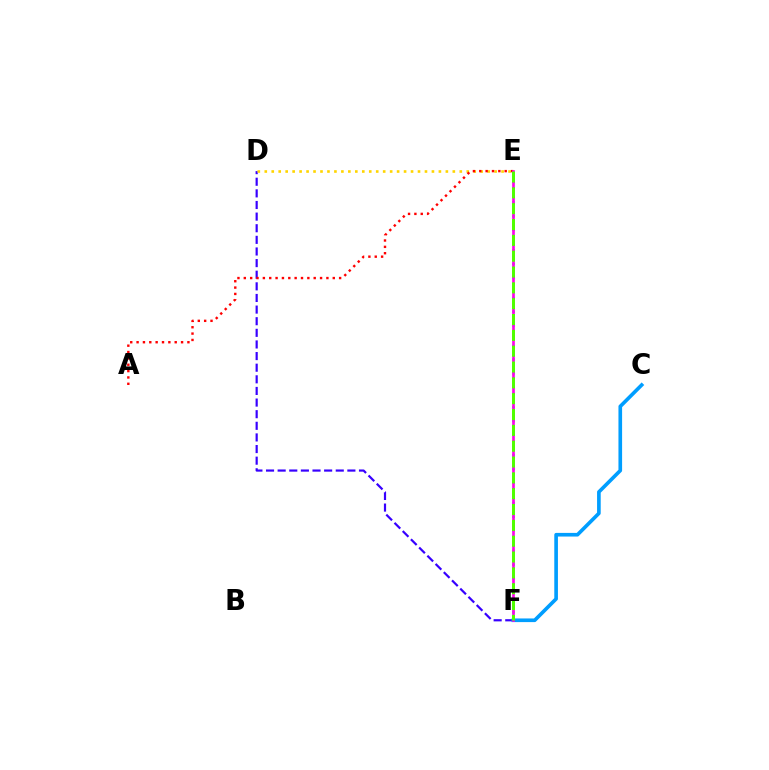{('D', 'F'): [{'color': '#3700ff', 'line_style': 'dashed', 'thickness': 1.58}], ('D', 'E'): [{'color': '#ffd500', 'line_style': 'dotted', 'thickness': 1.89}], ('E', 'F'): [{'color': '#00ff86', 'line_style': 'dotted', 'thickness': 1.86}, {'color': '#ff00ed', 'line_style': 'solid', 'thickness': 1.93}, {'color': '#4fff00', 'line_style': 'dashed', 'thickness': 2.15}], ('C', 'F'): [{'color': '#009eff', 'line_style': 'solid', 'thickness': 2.63}], ('A', 'E'): [{'color': '#ff0000', 'line_style': 'dotted', 'thickness': 1.73}]}